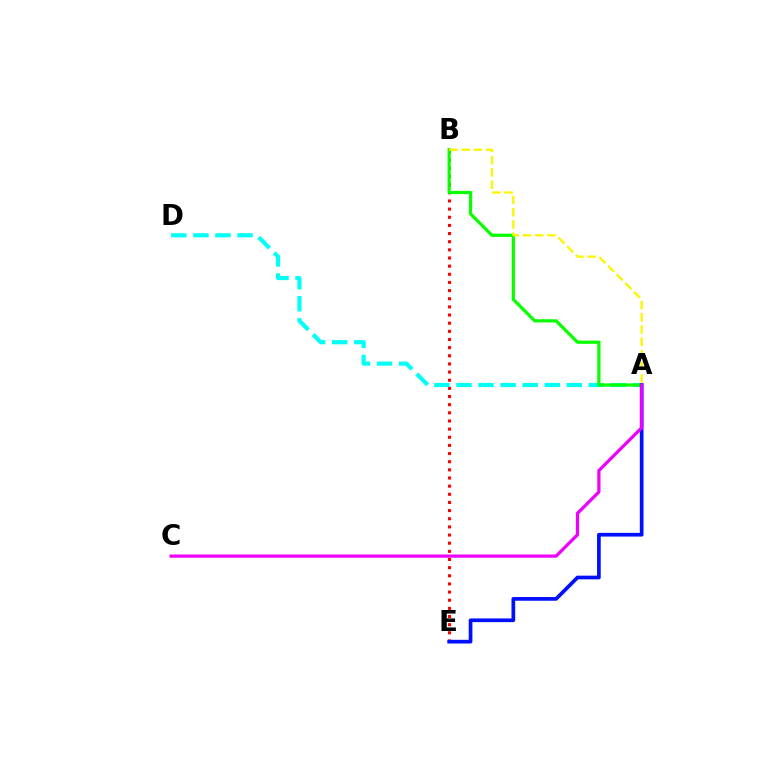{('B', 'E'): [{'color': '#ff0000', 'line_style': 'dotted', 'thickness': 2.21}], ('A', 'D'): [{'color': '#00fff6', 'line_style': 'dashed', 'thickness': 3.0}], ('A', 'B'): [{'color': '#08ff00', 'line_style': 'solid', 'thickness': 2.32}, {'color': '#fcf500', 'line_style': 'dashed', 'thickness': 1.66}], ('A', 'E'): [{'color': '#0010ff', 'line_style': 'solid', 'thickness': 2.66}], ('A', 'C'): [{'color': '#ee00ff', 'line_style': 'solid', 'thickness': 2.32}]}